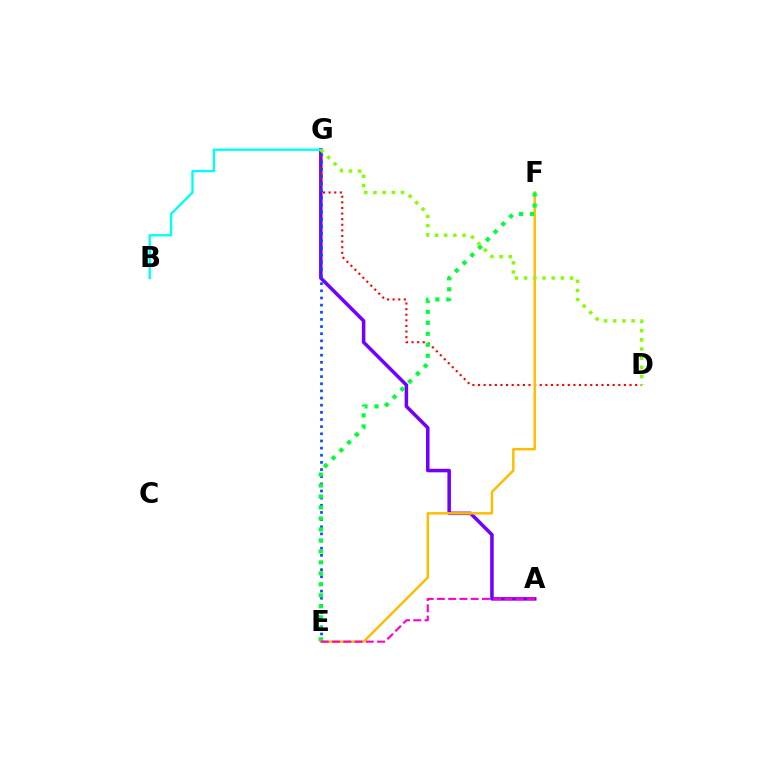{('A', 'G'): [{'color': '#7200ff', 'line_style': 'solid', 'thickness': 2.54}], ('D', 'G'): [{'color': '#ff0000', 'line_style': 'dotted', 'thickness': 1.52}, {'color': '#84ff00', 'line_style': 'dotted', 'thickness': 2.49}], ('E', 'G'): [{'color': '#004bff', 'line_style': 'dotted', 'thickness': 1.94}], ('E', 'F'): [{'color': '#ffbd00', 'line_style': 'solid', 'thickness': 1.78}, {'color': '#00ff39', 'line_style': 'dotted', 'thickness': 2.98}], ('B', 'G'): [{'color': '#00fff6', 'line_style': 'solid', 'thickness': 1.7}], ('A', 'E'): [{'color': '#ff00cf', 'line_style': 'dashed', 'thickness': 1.53}]}